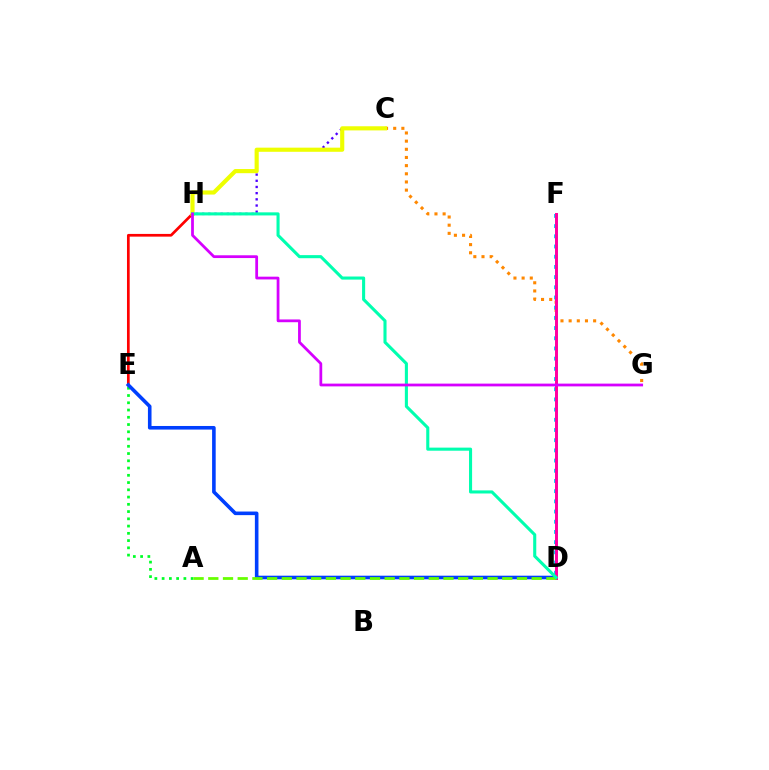{('A', 'E'): [{'color': '#00ff27', 'line_style': 'dotted', 'thickness': 1.97}], ('C', 'H'): [{'color': '#4f00ff', 'line_style': 'dotted', 'thickness': 1.68}, {'color': '#eeff00', 'line_style': 'solid', 'thickness': 2.98}], ('E', 'H'): [{'color': '#ff0000', 'line_style': 'solid', 'thickness': 1.95}], ('C', 'G'): [{'color': '#ff8800', 'line_style': 'dotted', 'thickness': 2.22}], ('D', 'E'): [{'color': '#003fff', 'line_style': 'solid', 'thickness': 2.59}], ('D', 'F'): [{'color': '#00c7ff', 'line_style': 'dotted', 'thickness': 2.77}, {'color': '#ff00a0', 'line_style': 'solid', 'thickness': 2.14}], ('A', 'D'): [{'color': '#66ff00', 'line_style': 'dashed', 'thickness': 2.0}], ('D', 'H'): [{'color': '#00ffaf', 'line_style': 'solid', 'thickness': 2.22}], ('G', 'H'): [{'color': '#d600ff', 'line_style': 'solid', 'thickness': 1.99}]}